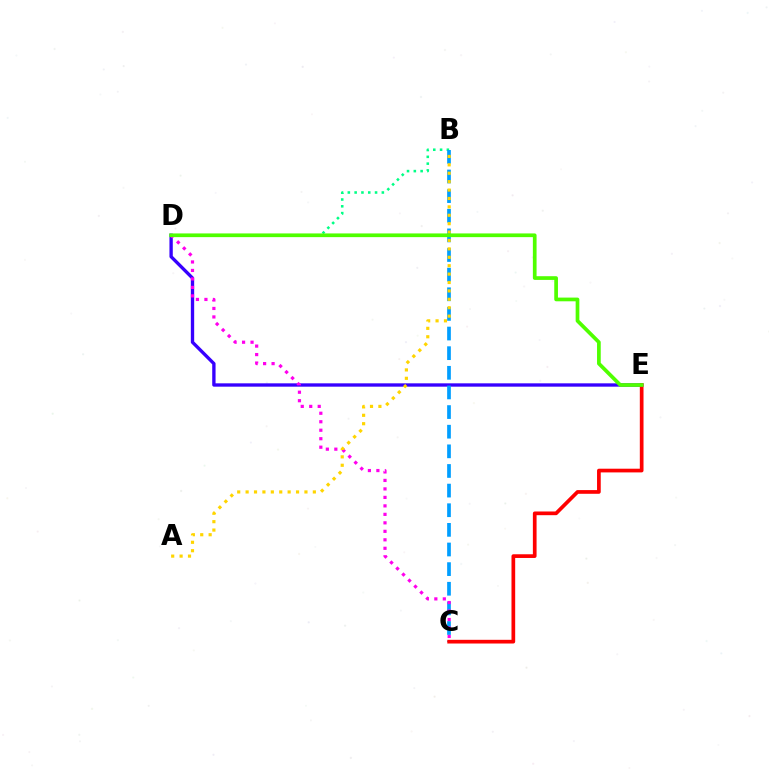{('B', 'D'): [{'color': '#00ff86', 'line_style': 'dotted', 'thickness': 1.85}], ('D', 'E'): [{'color': '#3700ff', 'line_style': 'solid', 'thickness': 2.41}, {'color': '#4fff00', 'line_style': 'solid', 'thickness': 2.67}], ('B', 'C'): [{'color': '#009eff', 'line_style': 'dashed', 'thickness': 2.67}], ('C', 'D'): [{'color': '#ff00ed', 'line_style': 'dotted', 'thickness': 2.31}], ('C', 'E'): [{'color': '#ff0000', 'line_style': 'solid', 'thickness': 2.66}], ('A', 'B'): [{'color': '#ffd500', 'line_style': 'dotted', 'thickness': 2.28}]}